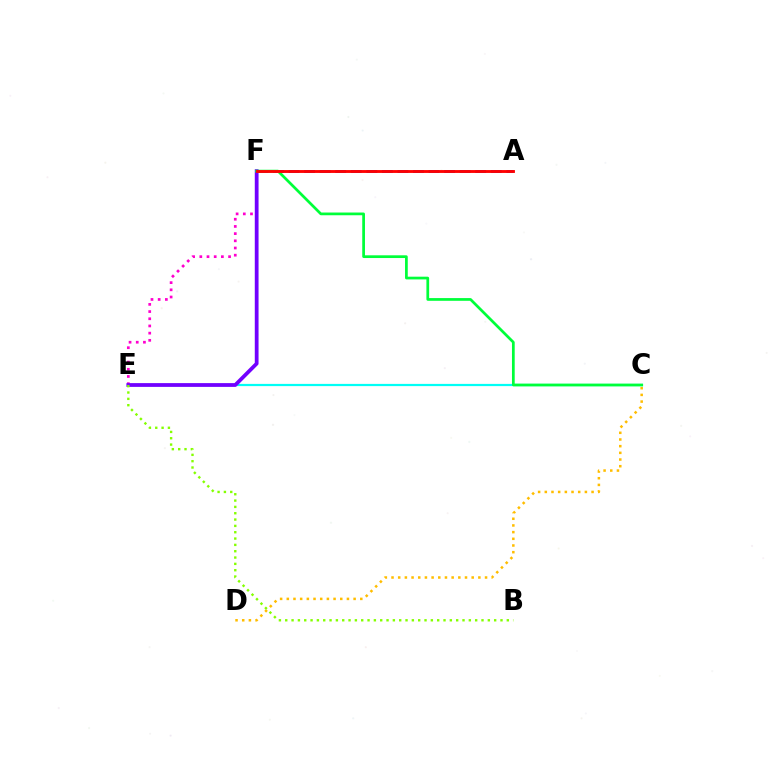{('C', 'D'): [{'color': '#ffbd00', 'line_style': 'dotted', 'thickness': 1.82}], ('A', 'F'): [{'color': '#004bff', 'line_style': 'dashed', 'thickness': 2.11}, {'color': '#ff0000', 'line_style': 'solid', 'thickness': 2.06}], ('C', 'E'): [{'color': '#00fff6', 'line_style': 'solid', 'thickness': 1.6}], ('E', 'F'): [{'color': '#ff00cf', 'line_style': 'dotted', 'thickness': 1.95}, {'color': '#7200ff', 'line_style': 'solid', 'thickness': 2.71}], ('B', 'E'): [{'color': '#84ff00', 'line_style': 'dotted', 'thickness': 1.72}], ('C', 'F'): [{'color': '#00ff39', 'line_style': 'solid', 'thickness': 1.96}]}